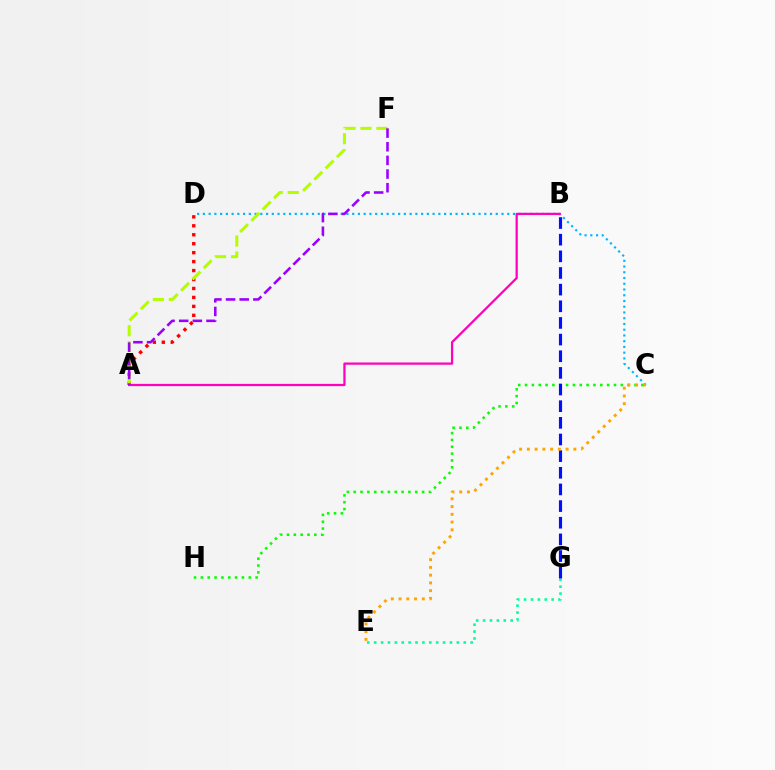{('C', 'D'): [{'color': '#00b5ff', 'line_style': 'dotted', 'thickness': 1.56}], ('C', 'H'): [{'color': '#08ff00', 'line_style': 'dotted', 'thickness': 1.86}], ('A', 'D'): [{'color': '#ff0000', 'line_style': 'dotted', 'thickness': 2.43}], ('A', 'F'): [{'color': '#b3ff00', 'line_style': 'dashed', 'thickness': 2.17}, {'color': '#9b00ff', 'line_style': 'dashed', 'thickness': 1.85}], ('E', 'G'): [{'color': '#00ff9d', 'line_style': 'dotted', 'thickness': 1.87}], ('A', 'B'): [{'color': '#ff00bd', 'line_style': 'solid', 'thickness': 1.62}], ('B', 'G'): [{'color': '#0010ff', 'line_style': 'dashed', 'thickness': 2.26}], ('C', 'E'): [{'color': '#ffa500', 'line_style': 'dotted', 'thickness': 2.11}]}